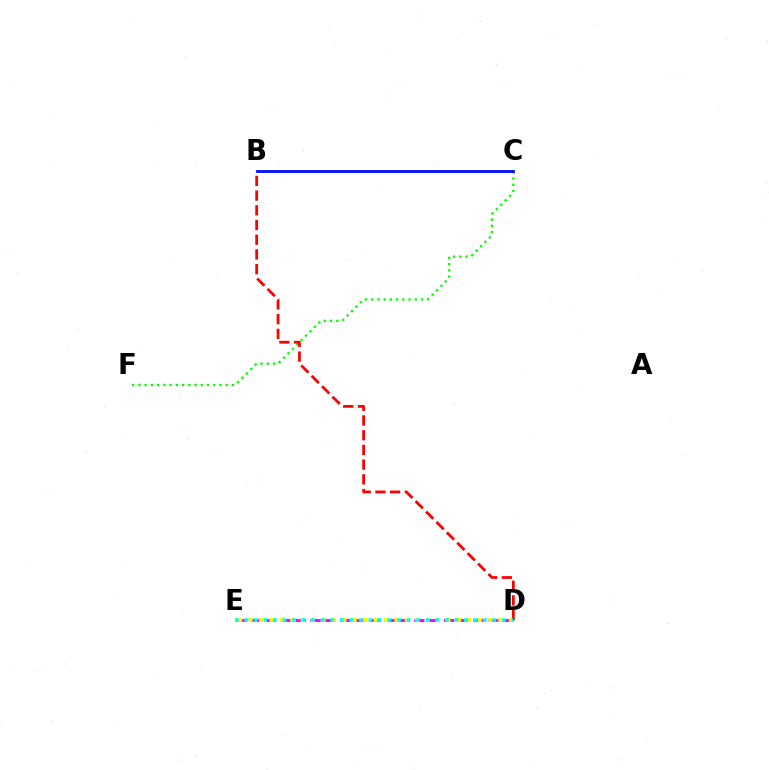{('D', 'E'): [{'color': '#ee00ff', 'line_style': 'dashed', 'thickness': 2.01}, {'color': '#fcf500', 'line_style': 'dotted', 'thickness': 2.83}, {'color': '#00fff6', 'line_style': 'dotted', 'thickness': 2.59}], ('C', 'F'): [{'color': '#08ff00', 'line_style': 'dotted', 'thickness': 1.69}], ('B', 'C'): [{'color': '#0010ff', 'line_style': 'solid', 'thickness': 2.04}], ('B', 'D'): [{'color': '#ff0000', 'line_style': 'dashed', 'thickness': 2.0}]}